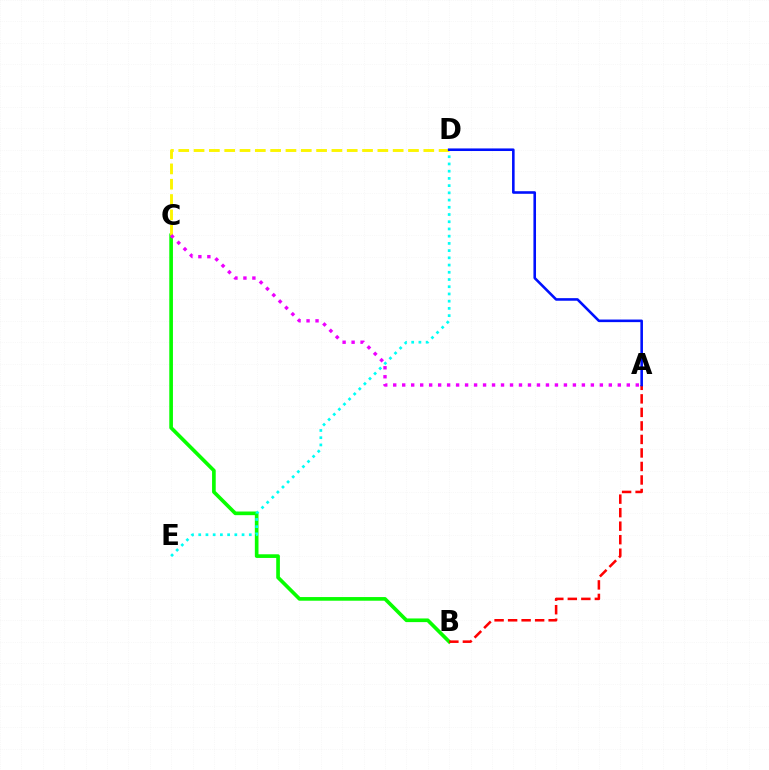{('B', 'C'): [{'color': '#08ff00', 'line_style': 'solid', 'thickness': 2.64}], ('D', 'E'): [{'color': '#00fff6', 'line_style': 'dotted', 'thickness': 1.96}], ('A', 'B'): [{'color': '#ff0000', 'line_style': 'dashed', 'thickness': 1.84}], ('C', 'D'): [{'color': '#fcf500', 'line_style': 'dashed', 'thickness': 2.08}], ('A', 'D'): [{'color': '#0010ff', 'line_style': 'solid', 'thickness': 1.86}], ('A', 'C'): [{'color': '#ee00ff', 'line_style': 'dotted', 'thickness': 2.44}]}